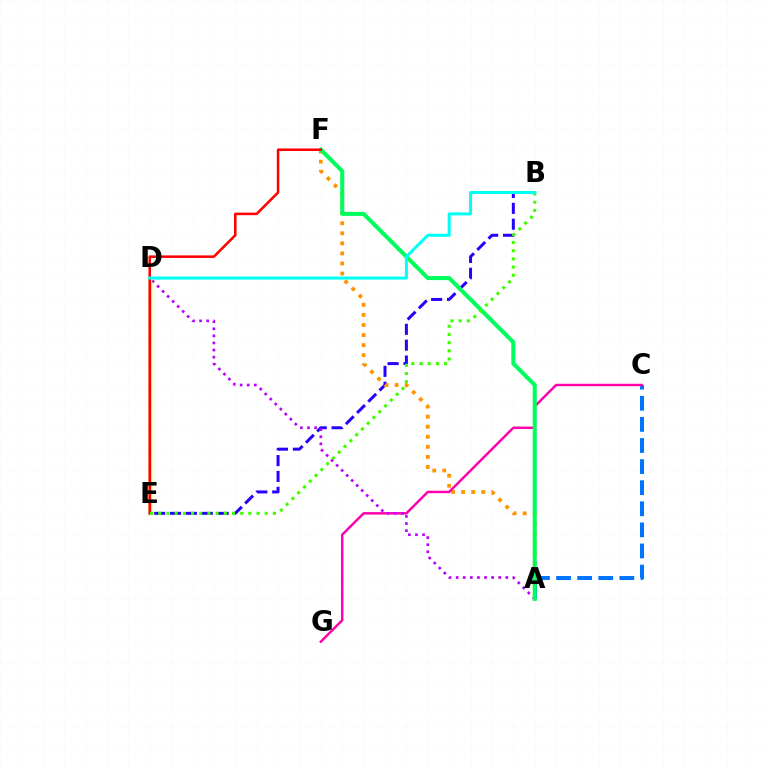{('B', 'E'): [{'color': '#2500ff', 'line_style': 'dashed', 'thickness': 2.15}, {'color': '#3dff00', 'line_style': 'dotted', 'thickness': 2.23}], ('A', 'F'): [{'color': '#ff9400', 'line_style': 'dotted', 'thickness': 2.73}, {'color': '#00ff5c', 'line_style': 'solid', 'thickness': 2.92}], ('A', 'C'): [{'color': '#0074ff', 'line_style': 'dashed', 'thickness': 2.87}], ('C', 'G'): [{'color': '#ff00ac', 'line_style': 'solid', 'thickness': 1.78}], ('A', 'D'): [{'color': '#b900ff', 'line_style': 'dotted', 'thickness': 1.93}], ('D', 'E'): [{'color': '#d1ff00', 'line_style': 'solid', 'thickness': 2.49}], ('E', 'F'): [{'color': '#ff0000', 'line_style': 'solid', 'thickness': 1.83}], ('B', 'D'): [{'color': '#00fff6', 'line_style': 'solid', 'thickness': 2.18}]}